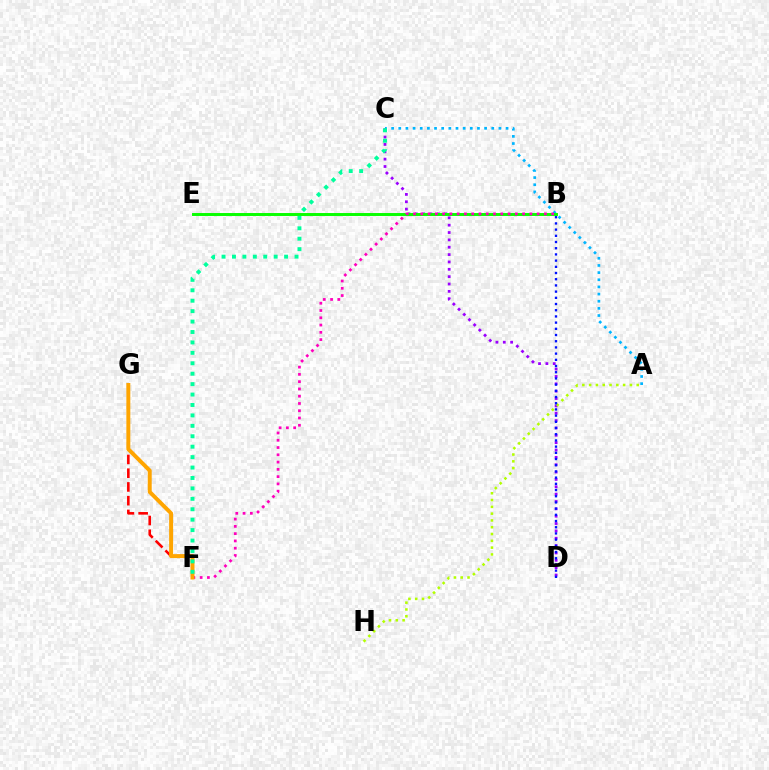{('C', 'D'): [{'color': '#9b00ff', 'line_style': 'dotted', 'thickness': 2.0}], ('F', 'G'): [{'color': '#ff0000', 'line_style': 'dashed', 'thickness': 1.87}, {'color': '#ffa500', 'line_style': 'solid', 'thickness': 2.85}], ('A', 'H'): [{'color': '#b3ff00', 'line_style': 'dotted', 'thickness': 1.85}], ('B', 'D'): [{'color': '#0010ff', 'line_style': 'dotted', 'thickness': 1.68}], ('A', 'C'): [{'color': '#00b5ff', 'line_style': 'dotted', 'thickness': 1.94}], ('B', 'E'): [{'color': '#08ff00', 'line_style': 'solid', 'thickness': 2.12}], ('B', 'F'): [{'color': '#ff00bd', 'line_style': 'dotted', 'thickness': 1.98}], ('C', 'F'): [{'color': '#00ff9d', 'line_style': 'dotted', 'thickness': 2.83}]}